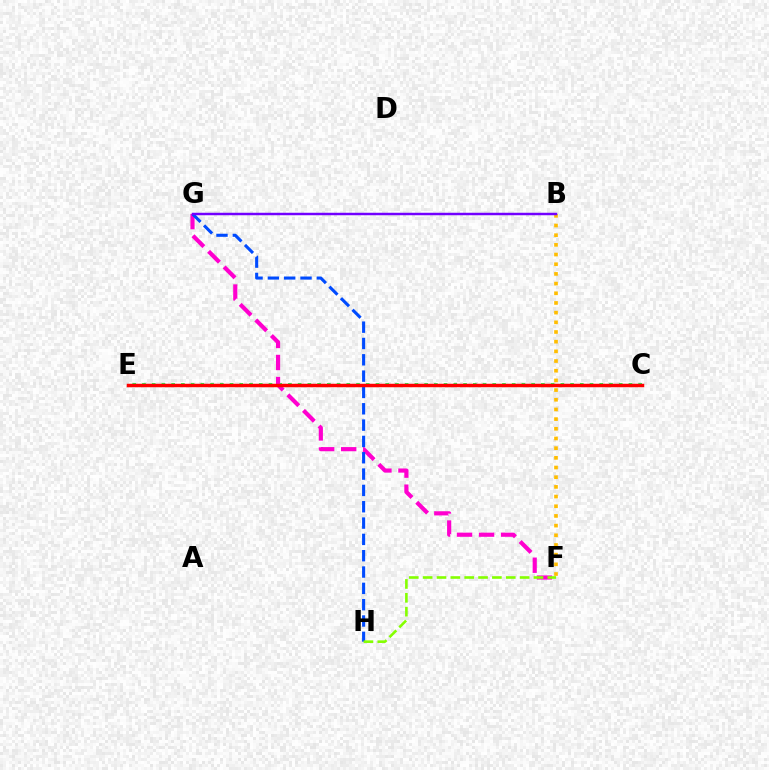{('B', 'F'): [{'color': '#ffbd00', 'line_style': 'dotted', 'thickness': 2.63}], ('C', 'E'): [{'color': '#00ff39', 'line_style': 'dotted', 'thickness': 2.64}, {'color': '#00fff6', 'line_style': 'dotted', 'thickness': 2.23}, {'color': '#ff0000', 'line_style': 'solid', 'thickness': 2.5}], ('F', 'G'): [{'color': '#ff00cf', 'line_style': 'dashed', 'thickness': 2.99}], ('G', 'H'): [{'color': '#004bff', 'line_style': 'dashed', 'thickness': 2.22}], ('F', 'H'): [{'color': '#84ff00', 'line_style': 'dashed', 'thickness': 1.88}], ('B', 'G'): [{'color': '#7200ff', 'line_style': 'solid', 'thickness': 1.78}]}